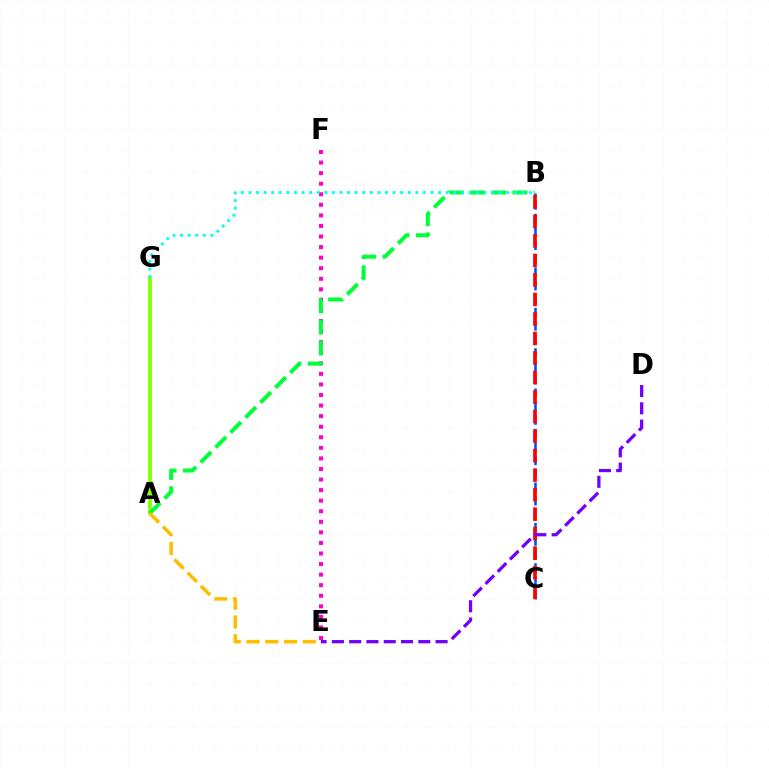{('A', 'G'): [{'color': '#84ff00', 'line_style': 'solid', 'thickness': 2.71}], ('E', 'F'): [{'color': '#ff00cf', 'line_style': 'dotted', 'thickness': 2.87}], ('A', 'B'): [{'color': '#00ff39', 'line_style': 'dashed', 'thickness': 2.87}], ('B', 'G'): [{'color': '#00fff6', 'line_style': 'dotted', 'thickness': 2.06}], ('B', 'C'): [{'color': '#004bff', 'line_style': 'dashed', 'thickness': 1.83}, {'color': '#ff0000', 'line_style': 'dashed', 'thickness': 2.65}], ('A', 'E'): [{'color': '#ffbd00', 'line_style': 'dashed', 'thickness': 2.55}], ('D', 'E'): [{'color': '#7200ff', 'line_style': 'dashed', 'thickness': 2.35}]}